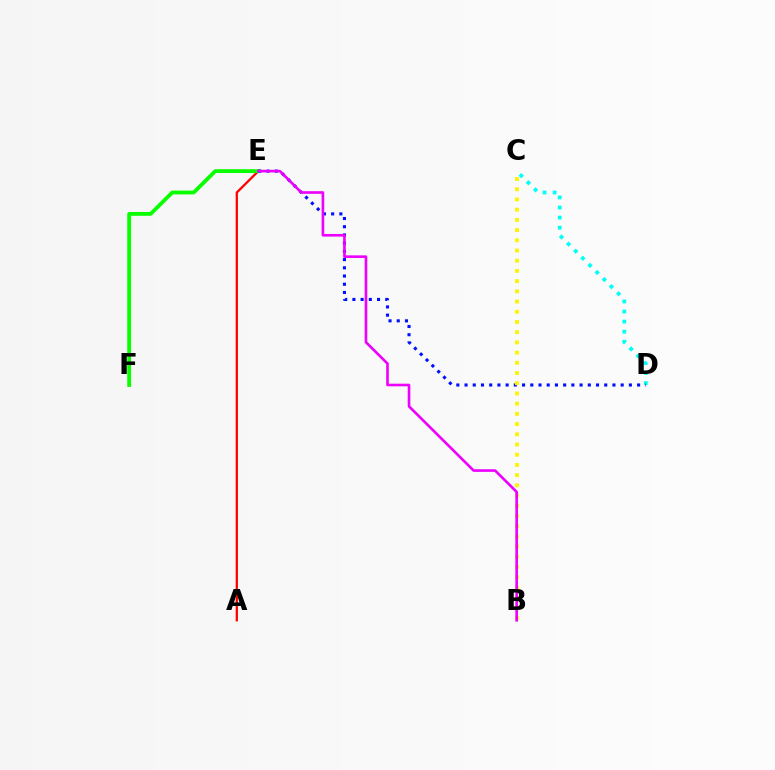{('C', 'D'): [{'color': '#00fff6', 'line_style': 'dotted', 'thickness': 2.74}], ('A', 'E'): [{'color': '#ff0000', 'line_style': 'solid', 'thickness': 1.64}], ('E', 'F'): [{'color': '#08ff00', 'line_style': 'solid', 'thickness': 2.74}], ('D', 'E'): [{'color': '#0010ff', 'line_style': 'dotted', 'thickness': 2.23}], ('B', 'C'): [{'color': '#fcf500', 'line_style': 'dotted', 'thickness': 2.77}], ('B', 'E'): [{'color': '#ee00ff', 'line_style': 'solid', 'thickness': 1.9}]}